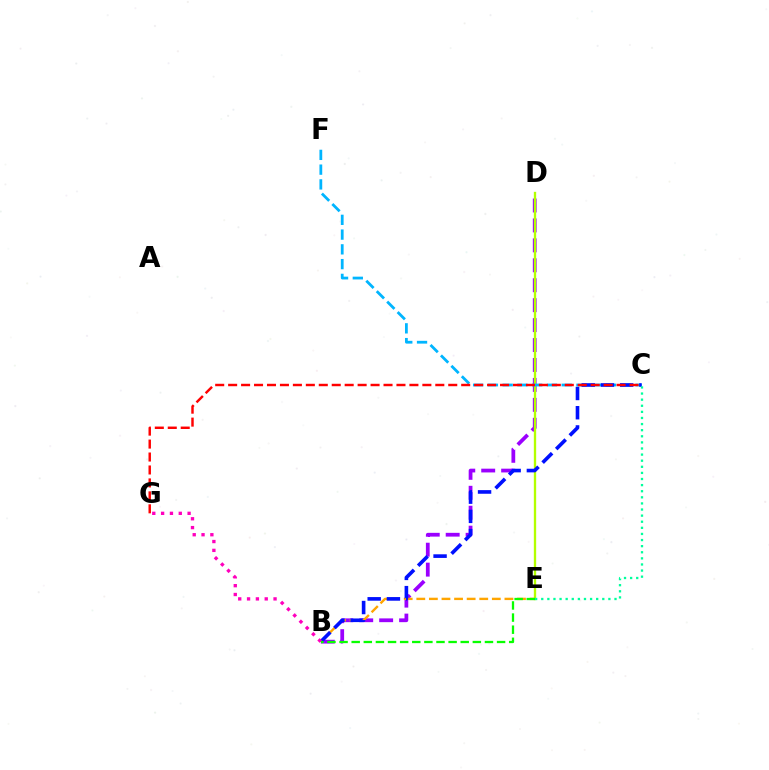{('B', 'D'): [{'color': '#9b00ff', 'line_style': 'dashed', 'thickness': 2.71}], ('D', 'E'): [{'color': '#b3ff00', 'line_style': 'solid', 'thickness': 1.68}], ('B', 'E'): [{'color': '#ffa500', 'line_style': 'dashed', 'thickness': 1.71}, {'color': '#08ff00', 'line_style': 'dashed', 'thickness': 1.65}], ('C', 'F'): [{'color': '#00b5ff', 'line_style': 'dashed', 'thickness': 2.01}], ('B', 'C'): [{'color': '#0010ff', 'line_style': 'dashed', 'thickness': 2.61}], ('B', 'G'): [{'color': '#ff00bd', 'line_style': 'dotted', 'thickness': 2.4}], ('C', 'G'): [{'color': '#ff0000', 'line_style': 'dashed', 'thickness': 1.76}], ('C', 'E'): [{'color': '#00ff9d', 'line_style': 'dotted', 'thickness': 1.66}]}